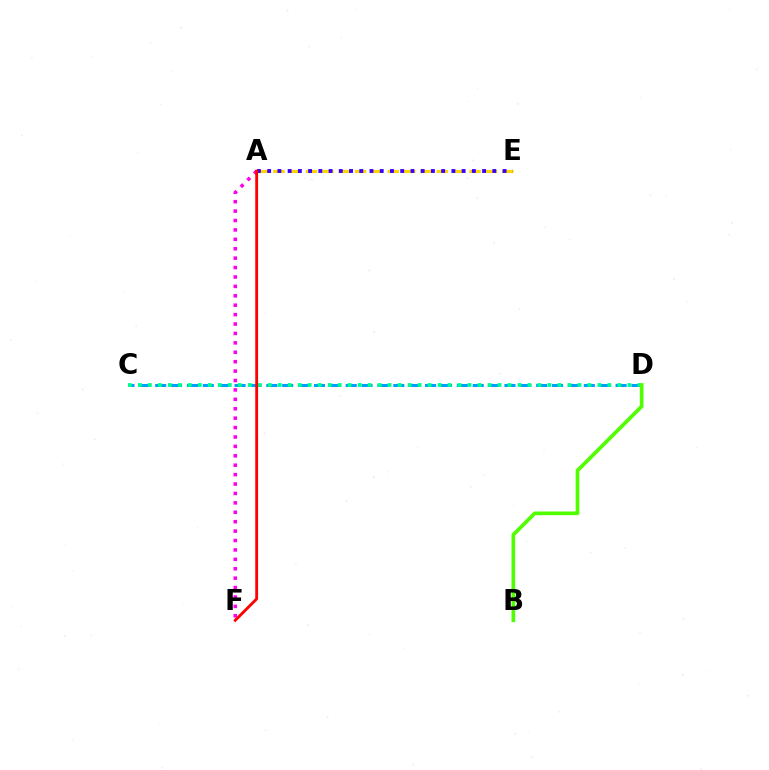{('A', 'E'): [{'color': '#ffd500', 'line_style': 'dashed', 'thickness': 2.22}, {'color': '#3700ff', 'line_style': 'dotted', 'thickness': 2.78}], ('C', 'D'): [{'color': '#009eff', 'line_style': 'dashed', 'thickness': 2.16}, {'color': '#00ff86', 'line_style': 'dotted', 'thickness': 2.71}], ('B', 'D'): [{'color': '#4fff00', 'line_style': 'solid', 'thickness': 2.65}], ('A', 'F'): [{'color': '#ff00ed', 'line_style': 'dotted', 'thickness': 2.56}, {'color': '#ff0000', 'line_style': 'solid', 'thickness': 2.05}]}